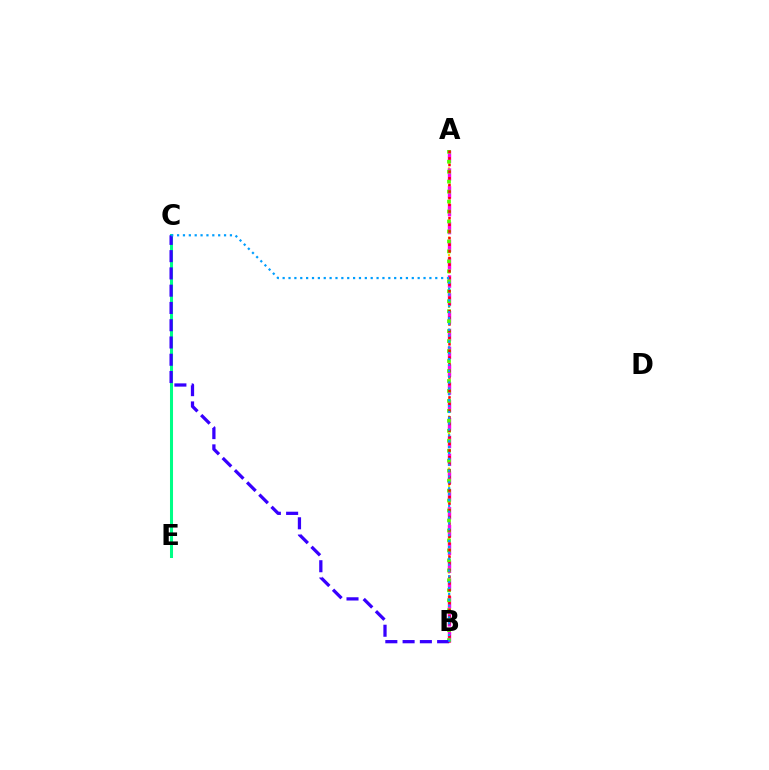{('A', 'B'): [{'color': '#ffd500', 'line_style': 'dotted', 'thickness': 1.57}, {'color': '#ff00ed', 'line_style': 'dashed', 'thickness': 2.42}, {'color': '#4fff00', 'line_style': 'dotted', 'thickness': 2.71}, {'color': '#ff0000', 'line_style': 'dotted', 'thickness': 1.8}], ('C', 'E'): [{'color': '#00ff86', 'line_style': 'solid', 'thickness': 2.19}], ('B', 'C'): [{'color': '#3700ff', 'line_style': 'dashed', 'thickness': 2.35}, {'color': '#009eff', 'line_style': 'dotted', 'thickness': 1.59}]}